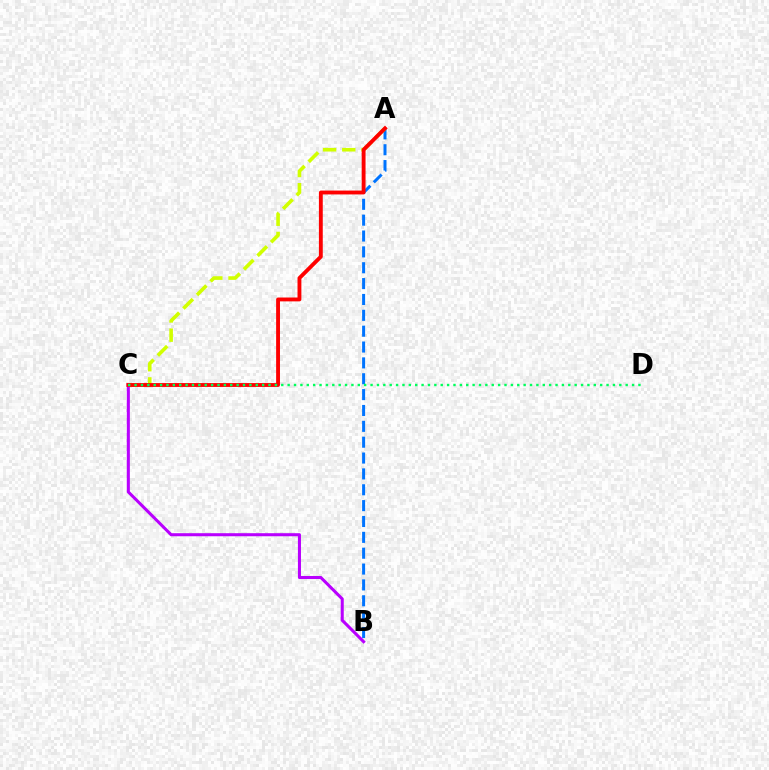{('A', 'B'): [{'color': '#0074ff', 'line_style': 'dashed', 'thickness': 2.15}], ('B', 'C'): [{'color': '#b900ff', 'line_style': 'solid', 'thickness': 2.2}], ('A', 'C'): [{'color': '#d1ff00', 'line_style': 'dashed', 'thickness': 2.61}, {'color': '#ff0000', 'line_style': 'solid', 'thickness': 2.78}], ('C', 'D'): [{'color': '#00ff5c', 'line_style': 'dotted', 'thickness': 1.73}]}